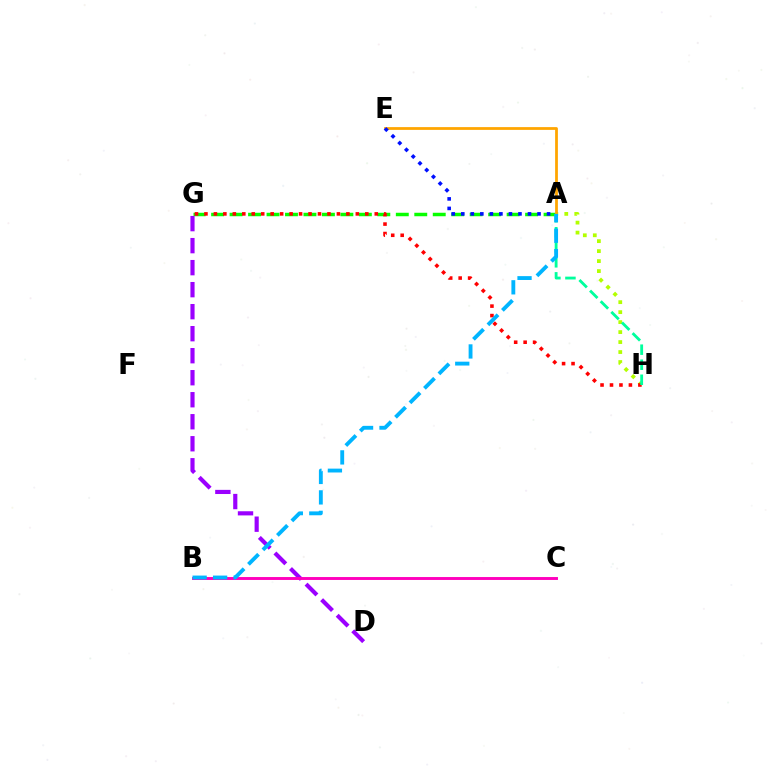{('A', 'G'): [{'color': '#08ff00', 'line_style': 'dashed', 'thickness': 2.51}], ('A', 'H'): [{'color': '#b3ff00', 'line_style': 'dotted', 'thickness': 2.71}, {'color': '#00ff9d', 'line_style': 'dashed', 'thickness': 2.04}], ('G', 'H'): [{'color': '#ff0000', 'line_style': 'dotted', 'thickness': 2.57}], ('D', 'G'): [{'color': '#9b00ff', 'line_style': 'dashed', 'thickness': 2.99}], ('B', 'C'): [{'color': '#ff00bd', 'line_style': 'solid', 'thickness': 2.1}], ('A', 'E'): [{'color': '#ffa500', 'line_style': 'solid', 'thickness': 2.0}, {'color': '#0010ff', 'line_style': 'dotted', 'thickness': 2.59}], ('A', 'B'): [{'color': '#00b5ff', 'line_style': 'dashed', 'thickness': 2.78}]}